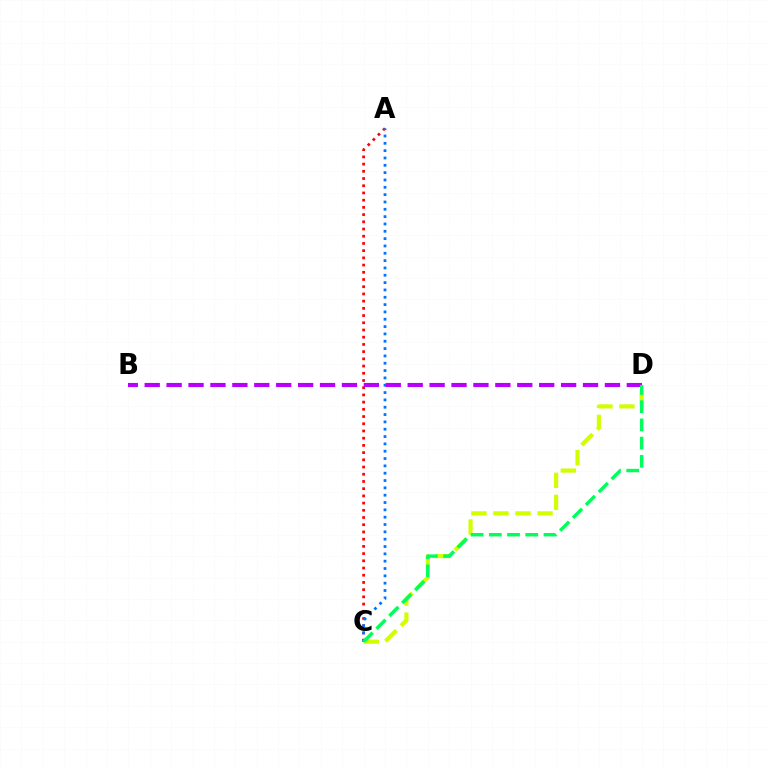{('C', 'D'): [{'color': '#d1ff00', 'line_style': 'dashed', 'thickness': 2.99}, {'color': '#00ff5c', 'line_style': 'dashed', 'thickness': 2.47}], ('A', 'C'): [{'color': '#ff0000', 'line_style': 'dotted', 'thickness': 1.96}, {'color': '#0074ff', 'line_style': 'dotted', 'thickness': 1.99}], ('B', 'D'): [{'color': '#b900ff', 'line_style': 'dashed', 'thickness': 2.98}]}